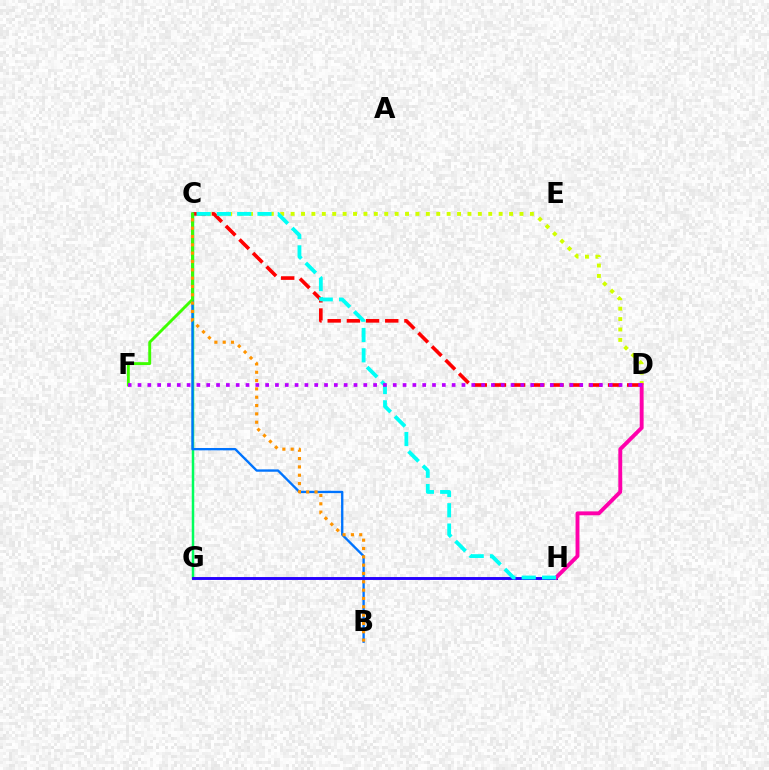{('C', 'D'): [{'color': '#ff0000', 'line_style': 'dashed', 'thickness': 2.61}, {'color': '#d1ff00', 'line_style': 'dotted', 'thickness': 2.83}], ('C', 'G'): [{'color': '#00ff5c', 'line_style': 'solid', 'thickness': 1.79}], ('B', 'C'): [{'color': '#0074ff', 'line_style': 'solid', 'thickness': 1.68}, {'color': '#ff9400', 'line_style': 'dotted', 'thickness': 2.26}], ('C', 'F'): [{'color': '#3dff00', 'line_style': 'solid', 'thickness': 2.08}], ('G', 'H'): [{'color': '#2500ff', 'line_style': 'solid', 'thickness': 2.1}], ('D', 'H'): [{'color': '#ff00ac', 'line_style': 'solid', 'thickness': 2.8}], ('C', 'H'): [{'color': '#00fff6', 'line_style': 'dashed', 'thickness': 2.76}], ('D', 'F'): [{'color': '#b900ff', 'line_style': 'dotted', 'thickness': 2.67}]}